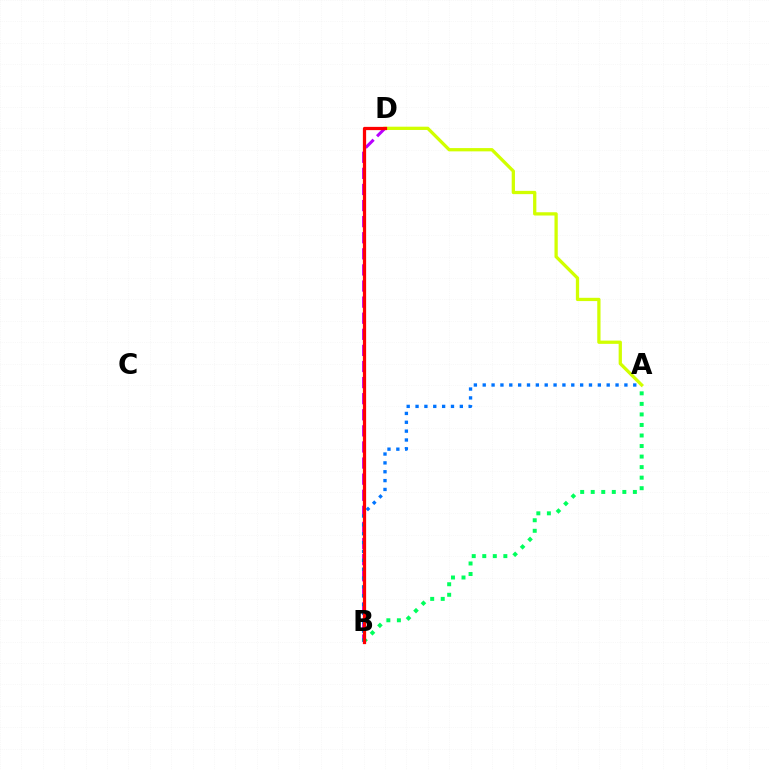{('B', 'D'): [{'color': '#b900ff', 'line_style': 'dashed', 'thickness': 2.19}, {'color': '#ff0000', 'line_style': 'solid', 'thickness': 2.34}], ('A', 'D'): [{'color': '#d1ff00', 'line_style': 'solid', 'thickness': 2.36}], ('A', 'B'): [{'color': '#0074ff', 'line_style': 'dotted', 'thickness': 2.41}, {'color': '#00ff5c', 'line_style': 'dotted', 'thickness': 2.86}]}